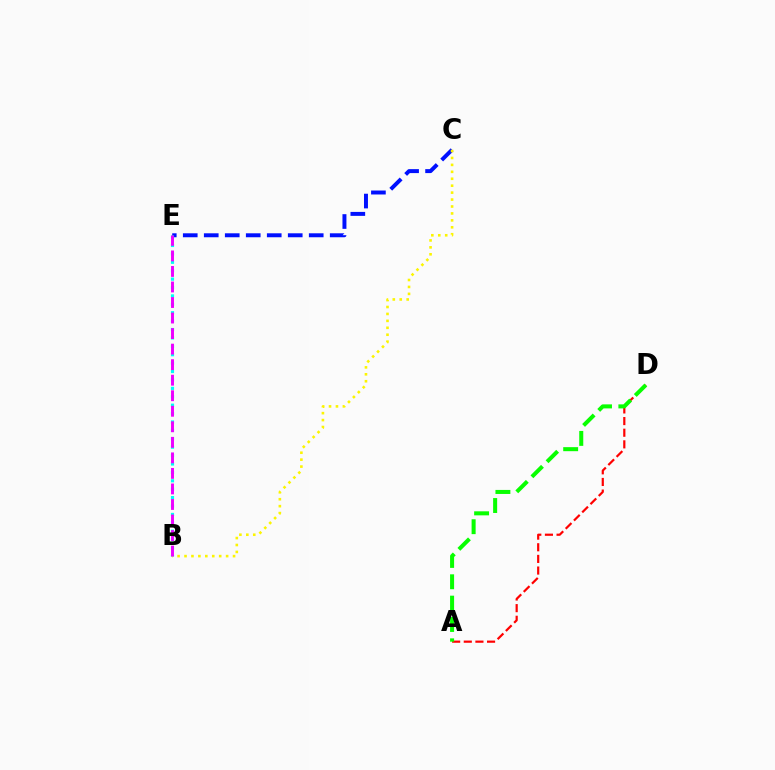{('C', 'E'): [{'color': '#0010ff', 'line_style': 'dashed', 'thickness': 2.85}], ('B', 'E'): [{'color': '#00fff6', 'line_style': 'dotted', 'thickness': 2.28}, {'color': '#ee00ff', 'line_style': 'dashed', 'thickness': 2.11}], ('A', 'D'): [{'color': '#ff0000', 'line_style': 'dashed', 'thickness': 1.58}, {'color': '#08ff00', 'line_style': 'dashed', 'thickness': 2.9}], ('B', 'C'): [{'color': '#fcf500', 'line_style': 'dotted', 'thickness': 1.88}]}